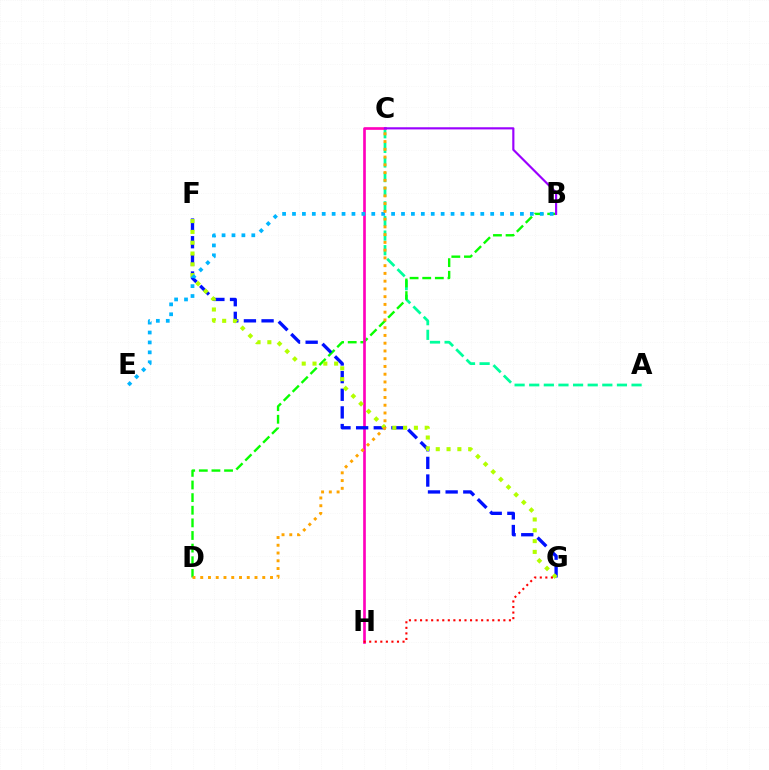{('A', 'C'): [{'color': '#00ff9d', 'line_style': 'dashed', 'thickness': 1.99}], ('B', 'D'): [{'color': '#08ff00', 'line_style': 'dashed', 'thickness': 1.71}], ('C', 'H'): [{'color': '#ff00bd', 'line_style': 'solid', 'thickness': 1.92}], ('F', 'G'): [{'color': '#0010ff', 'line_style': 'dashed', 'thickness': 2.4}, {'color': '#b3ff00', 'line_style': 'dotted', 'thickness': 2.94}], ('B', 'E'): [{'color': '#00b5ff', 'line_style': 'dotted', 'thickness': 2.69}], ('G', 'H'): [{'color': '#ff0000', 'line_style': 'dotted', 'thickness': 1.51}], ('B', 'C'): [{'color': '#9b00ff', 'line_style': 'solid', 'thickness': 1.55}], ('C', 'D'): [{'color': '#ffa500', 'line_style': 'dotted', 'thickness': 2.11}]}